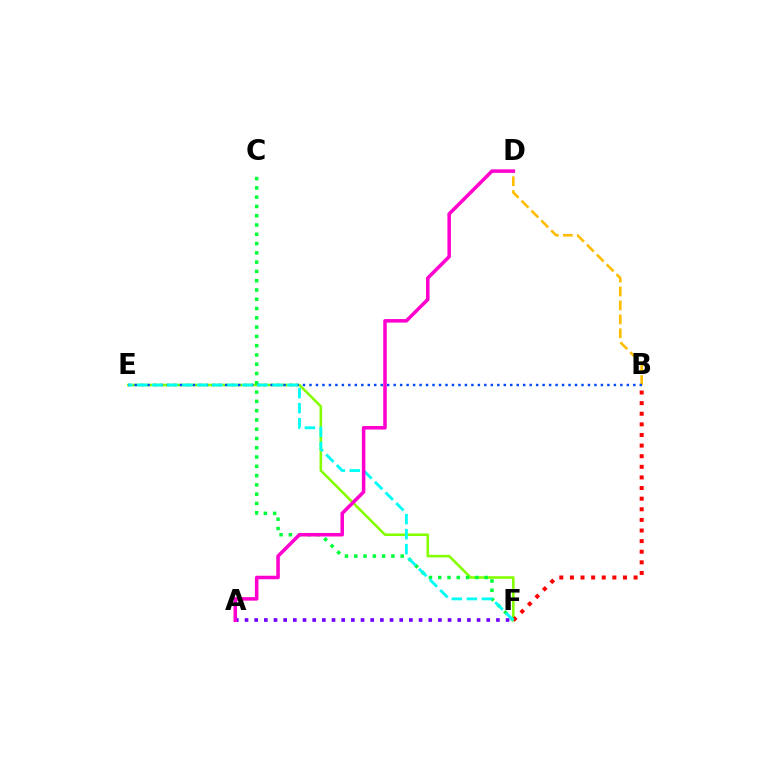{('B', 'D'): [{'color': '#ffbd00', 'line_style': 'dashed', 'thickness': 1.89}], ('E', 'F'): [{'color': '#84ff00', 'line_style': 'solid', 'thickness': 1.85}, {'color': '#00fff6', 'line_style': 'dashed', 'thickness': 2.04}], ('B', 'F'): [{'color': '#ff0000', 'line_style': 'dotted', 'thickness': 2.88}], ('A', 'F'): [{'color': '#7200ff', 'line_style': 'dotted', 'thickness': 2.63}], ('C', 'F'): [{'color': '#00ff39', 'line_style': 'dotted', 'thickness': 2.52}], ('B', 'E'): [{'color': '#004bff', 'line_style': 'dotted', 'thickness': 1.76}], ('A', 'D'): [{'color': '#ff00cf', 'line_style': 'solid', 'thickness': 2.54}]}